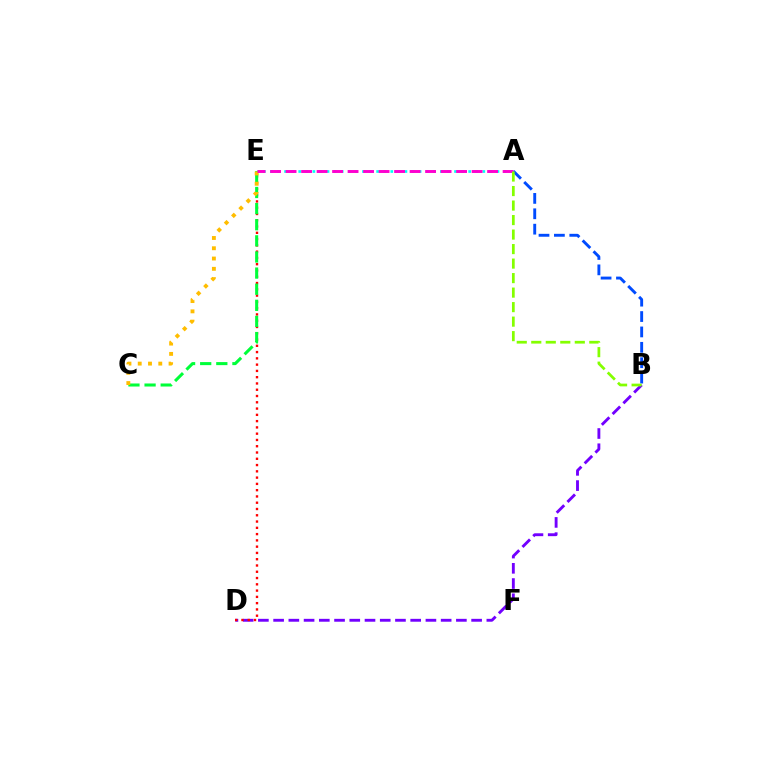{('B', 'D'): [{'color': '#7200ff', 'line_style': 'dashed', 'thickness': 2.07}], ('D', 'E'): [{'color': '#ff0000', 'line_style': 'dotted', 'thickness': 1.71}], ('A', 'E'): [{'color': '#00fff6', 'line_style': 'dotted', 'thickness': 1.92}, {'color': '#ff00cf', 'line_style': 'dashed', 'thickness': 2.11}], ('C', 'E'): [{'color': '#00ff39', 'line_style': 'dashed', 'thickness': 2.19}, {'color': '#ffbd00', 'line_style': 'dotted', 'thickness': 2.79}], ('A', 'B'): [{'color': '#004bff', 'line_style': 'dashed', 'thickness': 2.09}, {'color': '#84ff00', 'line_style': 'dashed', 'thickness': 1.97}]}